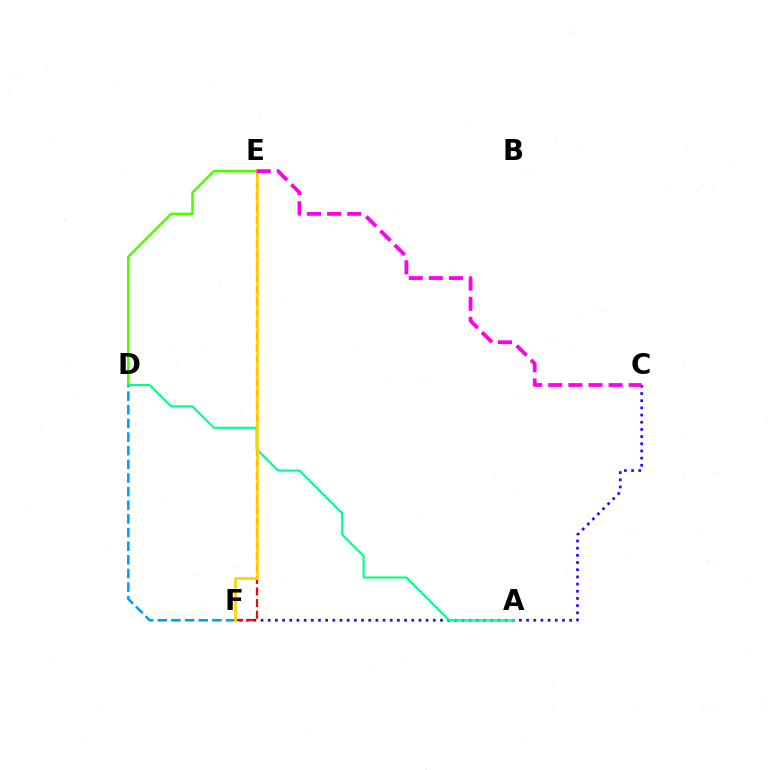{('C', 'F'): [{'color': '#3700ff', 'line_style': 'dotted', 'thickness': 1.95}], ('D', 'E'): [{'color': '#4fff00', 'line_style': 'solid', 'thickness': 1.88}], ('E', 'F'): [{'color': '#ff0000', 'line_style': 'dashed', 'thickness': 1.58}, {'color': '#ffd500', 'line_style': 'solid', 'thickness': 1.96}], ('D', 'F'): [{'color': '#009eff', 'line_style': 'dashed', 'thickness': 1.85}], ('A', 'D'): [{'color': '#00ff86', 'line_style': 'solid', 'thickness': 1.53}], ('C', 'E'): [{'color': '#ff00ed', 'line_style': 'dashed', 'thickness': 2.73}]}